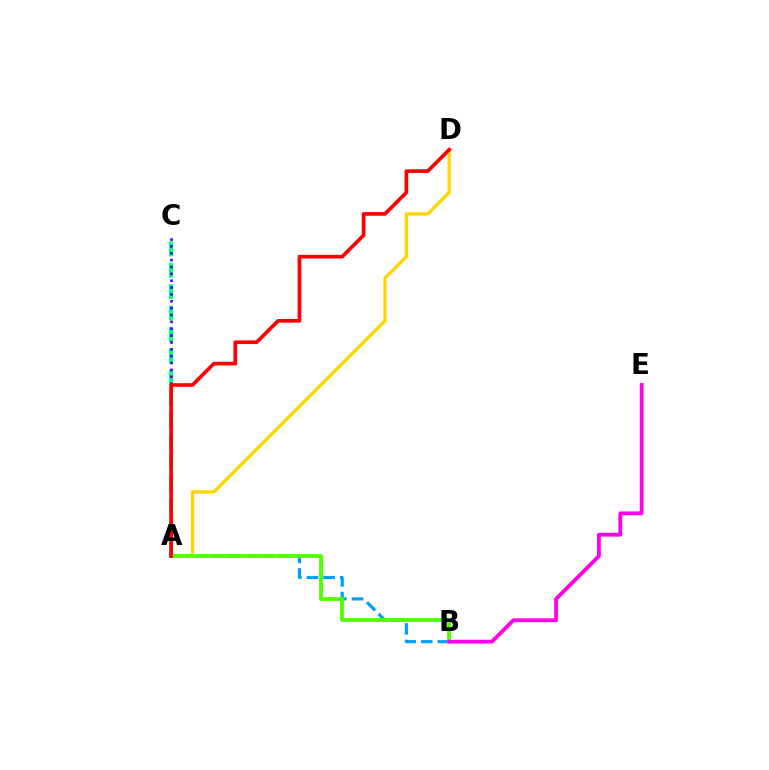{('A', 'B'): [{'color': '#009eff', 'line_style': 'dashed', 'thickness': 2.25}, {'color': '#4fff00', 'line_style': 'solid', 'thickness': 2.74}], ('A', 'D'): [{'color': '#ffd500', 'line_style': 'solid', 'thickness': 2.39}, {'color': '#ff0000', 'line_style': 'solid', 'thickness': 2.64}], ('B', 'E'): [{'color': '#ff00ed', 'line_style': 'solid', 'thickness': 2.75}], ('A', 'C'): [{'color': '#00ff86', 'line_style': 'dashed', 'thickness': 2.91}, {'color': '#3700ff', 'line_style': 'dotted', 'thickness': 1.86}]}